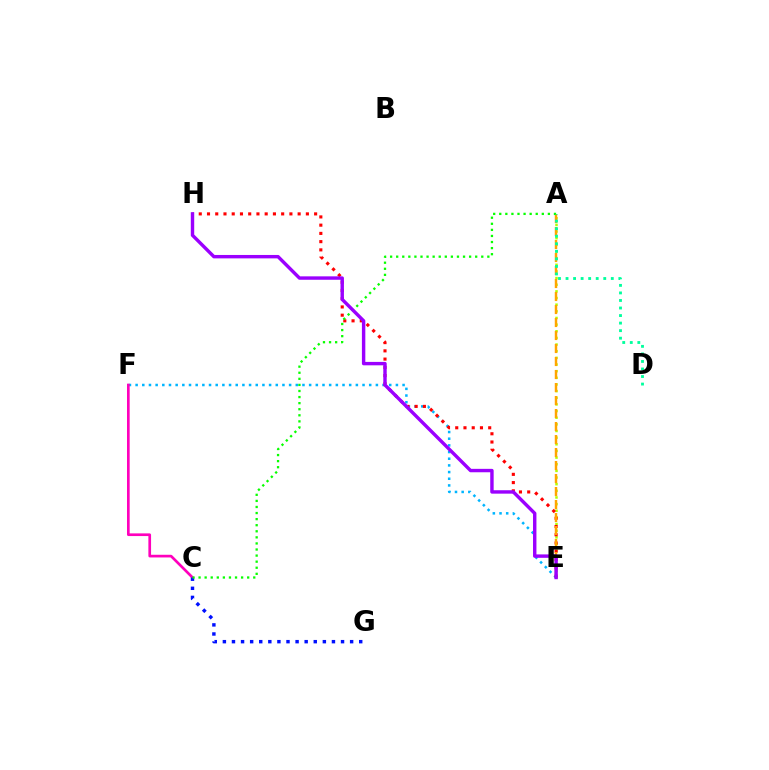{('A', 'E'): [{'color': '#b3ff00', 'line_style': 'dotted', 'thickness': 1.81}, {'color': '#ffa500', 'line_style': 'dashed', 'thickness': 1.77}], ('E', 'F'): [{'color': '#00b5ff', 'line_style': 'dotted', 'thickness': 1.81}], ('C', 'F'): [{'color': '#ff00bd', 'line_style': 'solid', 'thickness': 1.93}], ('E', 'H'): [{'color': '#ff0000', 'line_style': 'dotted', 'thickness': 2.24}, {'color': '#9b00ff', 'line_style': 'solid', 'thickness': 2.46}], ('C', 'G'): [{'color': '#0010ff', 'line_style': 'dotted', 'thickness': 2.47}], ('A', 'C'): [{'color': '#08ff00', 'line_style': 'dotted', 'thickness': 1.65}], ('A', 'D'): [{'color': '#00ff9d', 'line_style': 'dotted', 'thickness': 2.05}]}